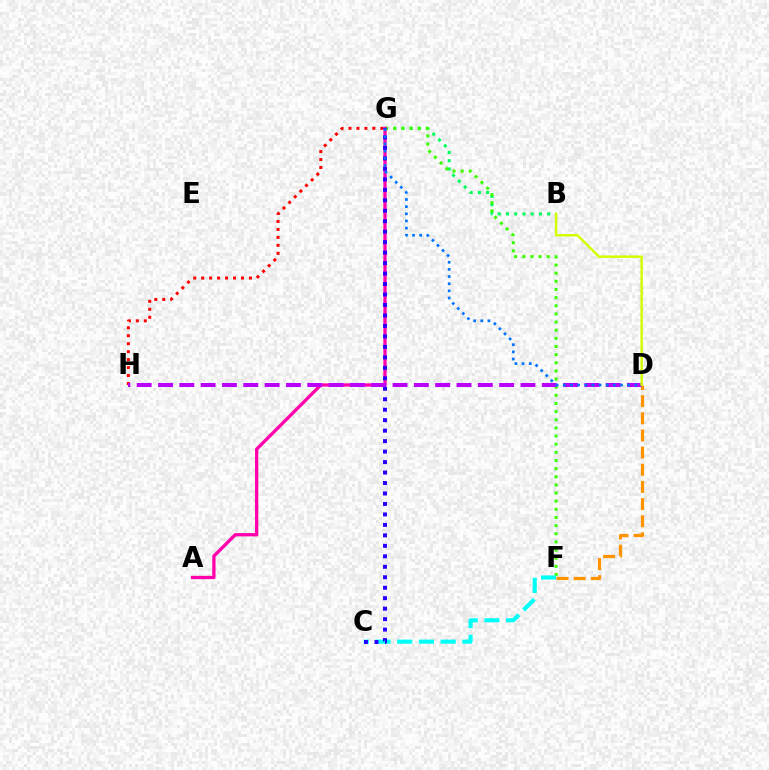{('B', 'G'): [{'color': '#00ff5c', 'line_style': 'dotted', 'thickness': 2.24}], ('G', 'H'): [{'color': '#ff0000', 'line_style': 'dotted', 'thickness': 2.16}], ('F', 'G'): [{'color': '#3dff00', 'line_style': 'dotted', 'thickness': 2.21}], ('A', 'G'): [{'color': '#ff00ac', 'line_style': 'solid', 'thickness': 2.37}], ('C', 'F'): [{'color': '#00fff6', 'line_style': 'dashed', 'thickness': 2.95}], ('D', 'F'): [{'color': '#ff9400', 'line_style': 'dashed', 'thickness': 2.33}], ('C', 'G'): [{'color': '#2500ff', 'line_style': 'dotted', 'thickness': 2.85}], ('D', 'H'): [{'color': '#b900ff', 'line_style': 'dashed', 'thickness': 2.9}], ('B', 'D'): [{'color': '#d1ff00', 'line_style': 'solid', 'thickness': 1.76}], ('D', 'G'): [{'color': '#0074ff', 'line_style': 'dotted', 'thickness': 1.94}]}